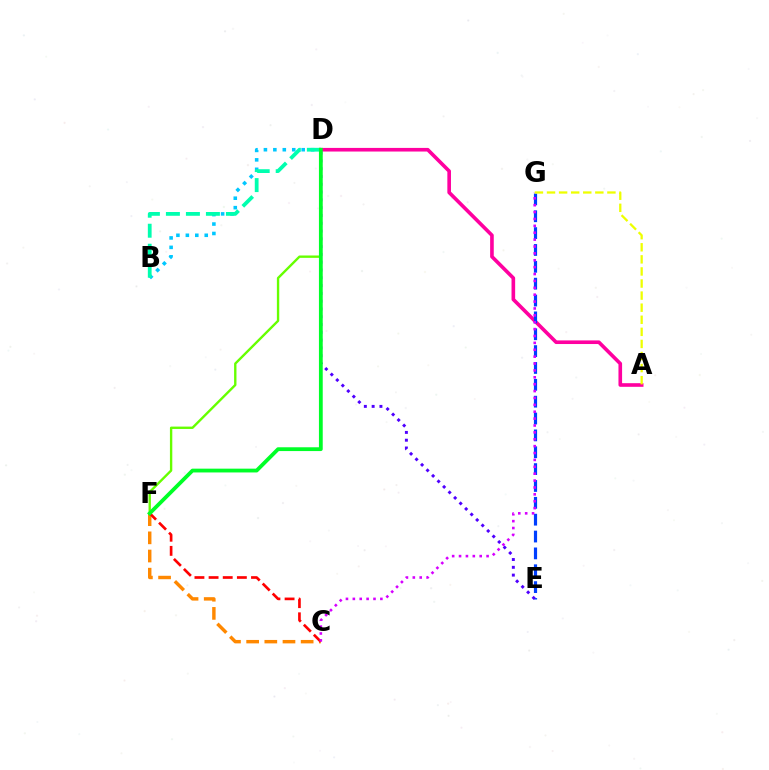{('C', 'F'): [{'color': '#ff8800', 'line_style': 'dashed', 'thickness': 2.47}, {'color': '#ff0000', 'line_style': 'dashed', 'thickness': 1.92}], ('A', 'D'): [{'color': '#ff00a0', 'line_style': 'solid', 'thickness': 2.61}], ('B', 'D'): [{'color': '#00c7ff', 'line_style': 'dotted', 'thickness': 2.57}, {'color': '#00ffaf', 'line_style': 'dashed', 'thickness': 2.72}], ('E', 'G'): [{'color': '#003fff', 'line_style': 'dashed', 'thickness': 2.29}], ('C', 'G'): [{'color': '#d600ff', 'line_style': 'dotted', 'thickness': 1.87}], ('A', 'G'): [{'color': '#eeff00', 'line_style': 'dashed', 'thickness': 1.64}], ('D', 'E'): [{'color': '#4f00ff', 'line_style': 'dotted', 'thickness': 2.12}], ('D', 'F'): [{'color': '#66ff00', 'line_style': 'solid', 'thickness': 1.71}, {'color': '#00ff27', 'line_style': 'solid', 'thickness': 2.73}]}